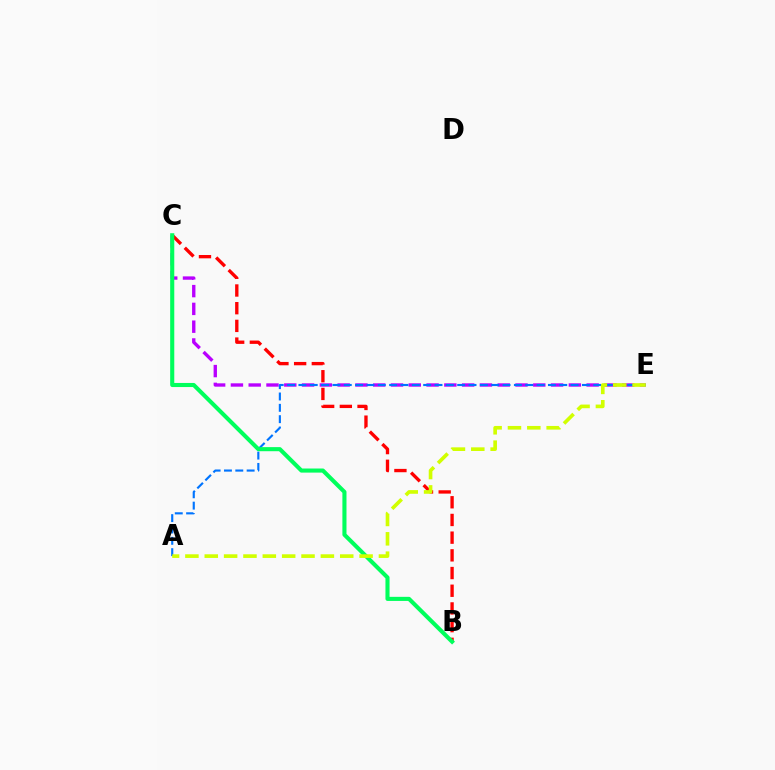{('C', 'E'): [{'color': '#b900ff', 'line_style': 'dashed', 'thickness': 2.42}], ('A', 'E'): [{'color': '#0074ff', 'line_style': 'dashed', 'thickness': 1.54}, {'color': '#d1ff00', 'line_style': 'dashed', 'thickness': 2.63}], ('B', 'C'): [{'color': '#ff0000', 'line_style': 'dashed', 'thickness': 2.4}, {'color': '#00ff5c', 'line_style': 'solid', 'thickness': 2.95}]}